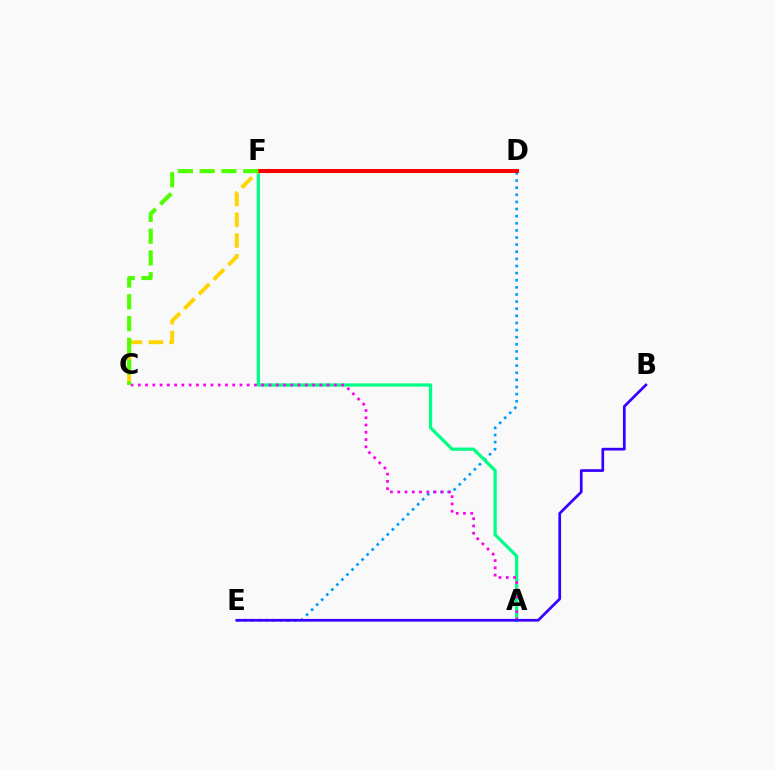{('D', 'E'): [{'color': '#009eff', 'line_style': 'dotted', 'thickness': 1.93}], ('A', 'F'): [{'color': '#00ff86', 'line_style': 'solid', 'thickness': 2.33}], ('C', 'F'): [{'color': '#ffd500', 'line_style': 'dashed', 'thickness': 2.81}, {'color': '#4fff00', 'line_style': 'dashed', 'thickness': 2.96}], ('D', 'F'): [{'color': '#ff0000', 'line_style': 'solid', 'thickness': 2.9}], ('A', 'C'): [{'color': '#ff00ed', 'line_style': 'dotted', 'thickness': 1.97}], ('B', 'E'): [{'color': '#3700ff', 'line_style': 'solid', 'thickness': 1.96}]}